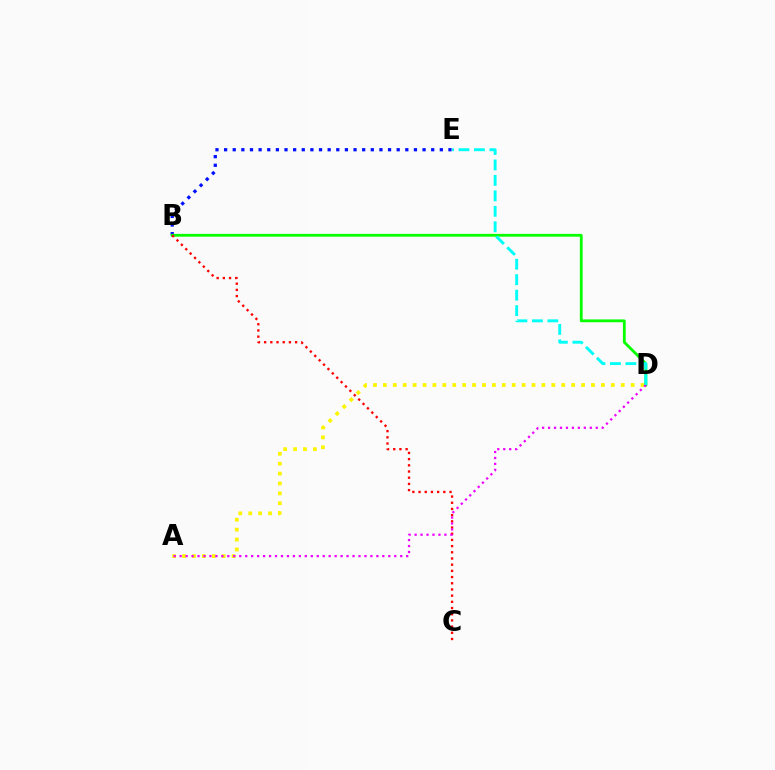{('B', 'E'): [{'color': '#0010ff', 'line_style': 'dotted', 'thickness': 2.34}], ('A', 'D'): [{'color': '#fcf500', 'line_style': 'dotted', 'thickness': 2.69}, {'color': '#ee00ff', 'line_style': 'dotted', 'thickness': 1.62}], ('B', 'D'): [{'color': '#08ff00', 'line_style': 'solid', 'thickness': 2.02}], ('B', 'C'): [{'color': '#ff0000', 'line_style': 'dotted', 'thickness': 1.68}], ('D', 'E'): [{'color': '#00fff6', 'line_style': 'dashed', 'thickness': 2.1}]}